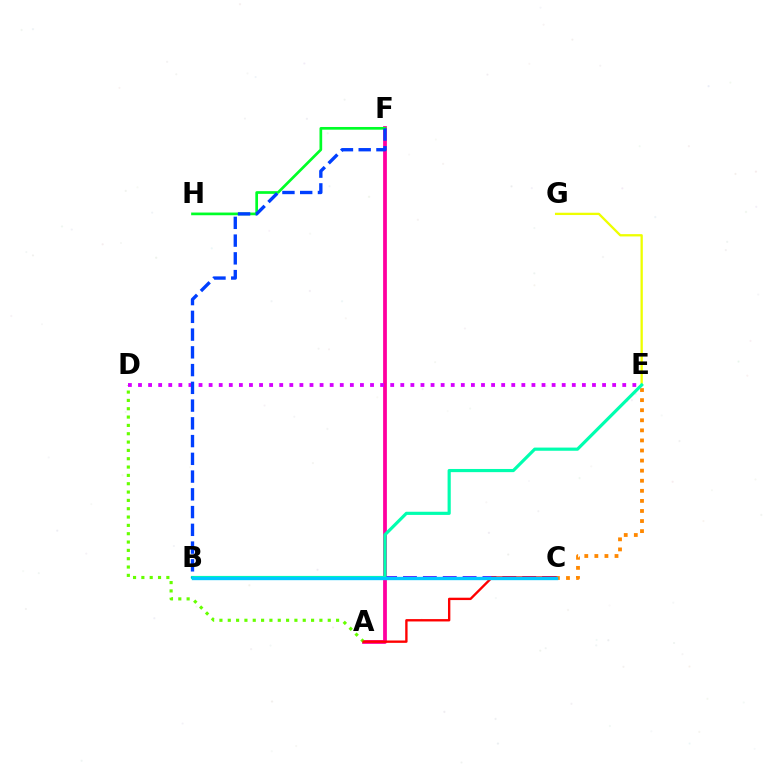{('A', 'F'): [{'color': '#ff00a0', 'line_style': 'solid', 'thickness': 2.71}], ('A', 'D'): [{'color': '#66ff00', 'line_style': 'dotted', 'thickness': 2.26}], ('E', 'G'): [{'color': '#eeff00', 'line_style': 'solid', 'thickness': 1.66}], ('B', 'C'): [{'color': '#4f00ff', 'line_style': 'dashed', 'thickness': 2.7}, {'color': '#00c7ff', 'line_style': 'solid', 'thickness': 2.41}], ('C', 'E'): [{'color': '#ff8800', 'line_style': 'dotted', 'thickness': 2.74}], ('D', 'E'): [{'color': '#d600ff', 'line_style': 'dotted', 'thickness': 2.74}], ('F', 'H'): [{'color': '#00ff27', 'line_style': 'solid', 'thickness': 1.94}], ('B', 'E'): [{'color': '#00ffaf', 'line_style': 'solid', 'thickness': 2.28}], ('A', 'C'): [{'color': '#ff0000', 'line_style': 'solid', 'thickness': 1.7}], ('B', 'F'): [{'color': '#003fff', 'line_style': 'dashed', 'thickness': 2.41}]}